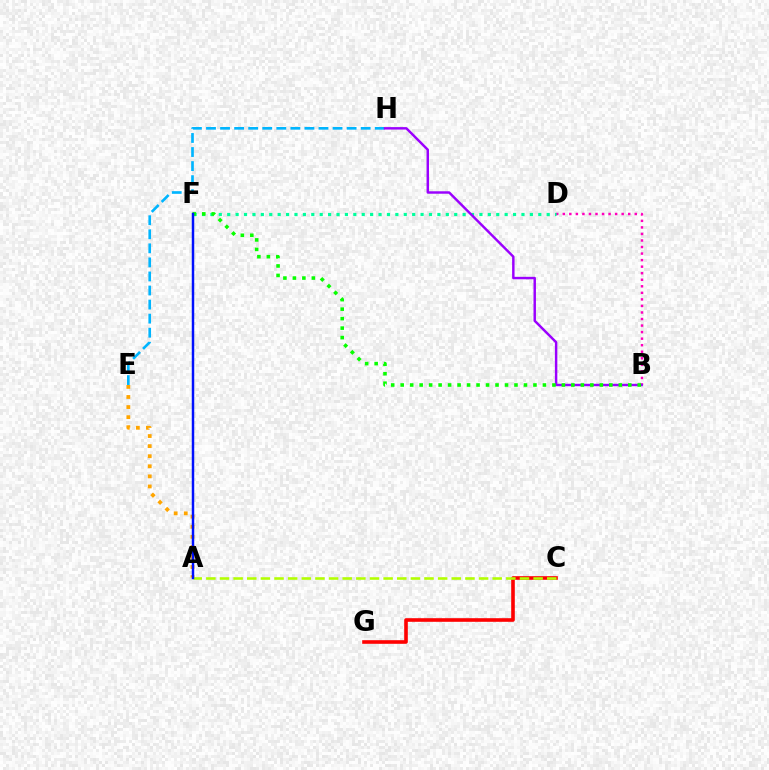{('A', 'E'): [{'color': '#ffa500', 'line_style': 'dotted', 'thickness': 2.74}], ('C', 'G'): [{'color': '#ff0000', 'line_style': 'solid', 'thickness': 2.6}], ('B', 'D'): [{'color': '#ff00bd', 'line_style': 'dotted', 'thickness': 1.78}], ('E', 'H'): [{'color': '#00b5ff', 'line_style': 'dashed', 'thickness': 1.91}], ('D', 'F'): [{'color': '#00ff9d', 'line_style': 'dotted', 'thickness': 2.28}], ('B', 'H'): [{'color': '#9b00ff', 'line_style': 'solid', 'thickness': 1.76}], ('A', 'C'): [{'color': '#b3ff00', 'line_style': 'dashed', 'thickness': 1.85}], ('B', 'F'): [{'color': '#08ff00', 'line_style': 'dotted', 'thickness': 2.58}], ('A', 'F'): [{'color': '#0010ff', 'line_style': 'solid', 'thickness': 1.78}]}